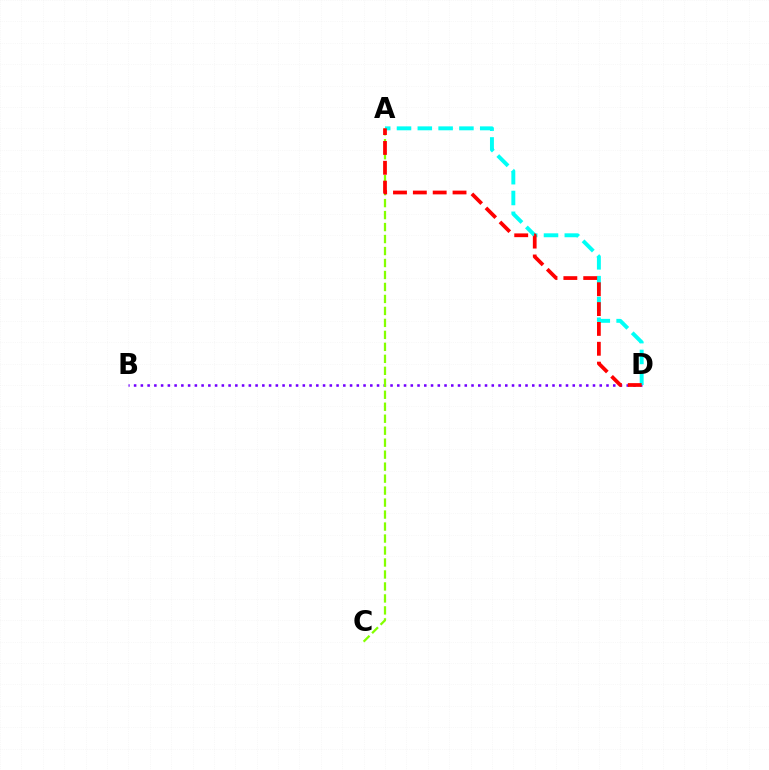{('B', 'D'): [{'color': '#7200ff', 'line_style': 'dotted', 'thickness': 1.83}], ('A', 'C'): [{'color': '#84ff00', 'line_style': 'dashed', 'thickness': 1.63}], ('A', 'D'): [{'color': '#00fff6', 'line_style': 'dashed', 'thickness': 2.83}, {'color': '#ff0000', 'line_style': 'dashed', 'thickness': 2.7}]}